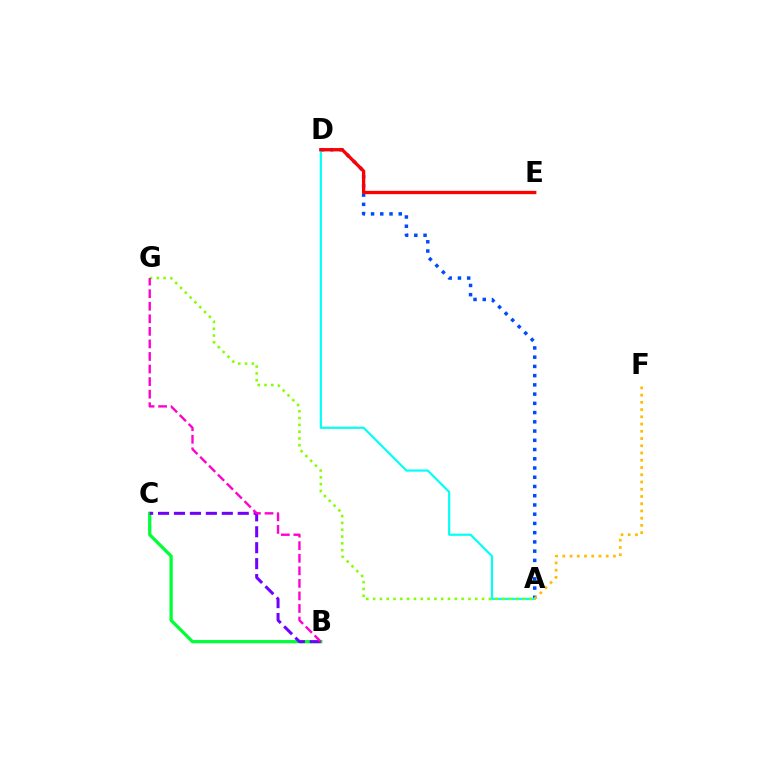{('B', 'C'): [{'color': '#00ff39', 'line_style': 'solid', 'thickness': 2.35}, {'color': '#7200ff', 'line_style': 'dashed', 'thickness': 2.17}], ('A', 'D'): [{'color': '#004bff', 'line_style': 'dotted', 'thickness': 2.51}, {'color': '#00fff6', 'line_style': 'solid', 'thickness': 1.56}], ('D', 'E'): [{'color': '#ff0000', 'line_style': 'solid', 'thickness': 2.38}], ('A', 'G'): [{'color': '#84ff00', 'line_style': 'dotted', 'thickness': 1.85}], ('B', 'G'): [{'color': '#ff00cf', 'line_style': 'dashed', 'thickness': 1.71}], ('A', 'F'): [{'color': '#ffbd00', 'line_style': 'dotted', 'thickness': 1.97}]}